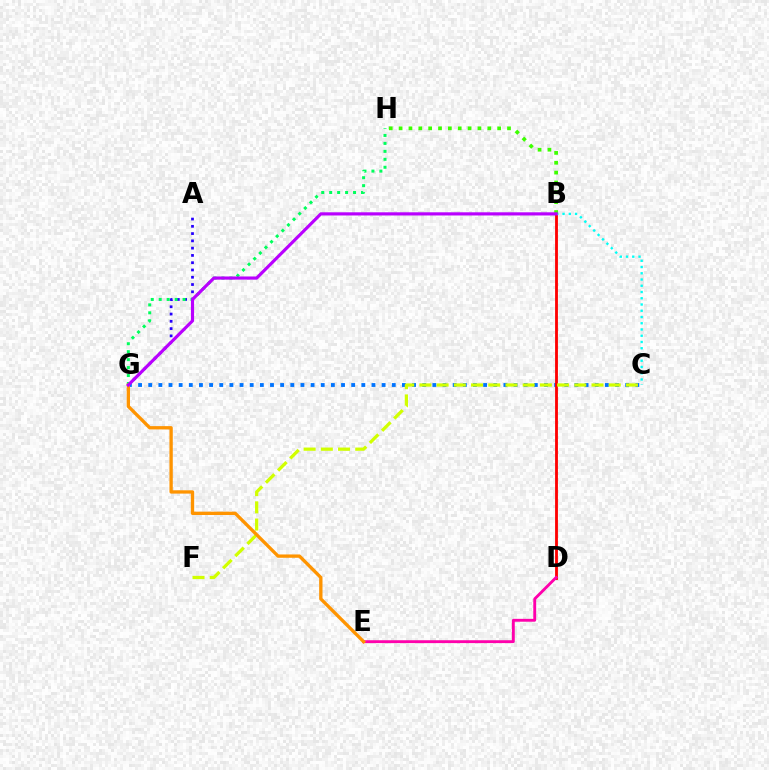{('C', 'G'): [{'color': '#0074ff', 'line_style': 'dotted', 'thickness': 2.76}], ('A', 'G'): [{'color': '#2500ff', 'line_style': 'dotted', 'thickness': 1.98}], ('G', 'H'): [{'color': '#00ff5c', 'line_style': 'dotted', 'thickness': 2.16}], ('B', 'D'): [{'color': '#ff0000', 'line_style': 'solid', 'thickness': 2.03}], ('D', 'E'): [{'color': '#ff00ac', 'line_style': 'solid', 'thickness': 2.06}], ('B', 'C'): [{'color': '#00fff6', 'line_style': 'dotted', 'thickness': 1.7}], ('B', 'H'): [{'color': '#3dff00', 'line_style': 'dotted', 'thickness': 2.68}], ('C', 'F'): [{'color': '#d1ff00', 'line_style': 'dashed', 'thickness': 2.34}], ('E', 'G'): [{'color': '#ff9400', 'line_style': 'solid', 'thickness': 2.39}], ('B', 'G'): [{'color': '#b900ff', 'line_style': 'solid', 'thickness': 2.28}]}